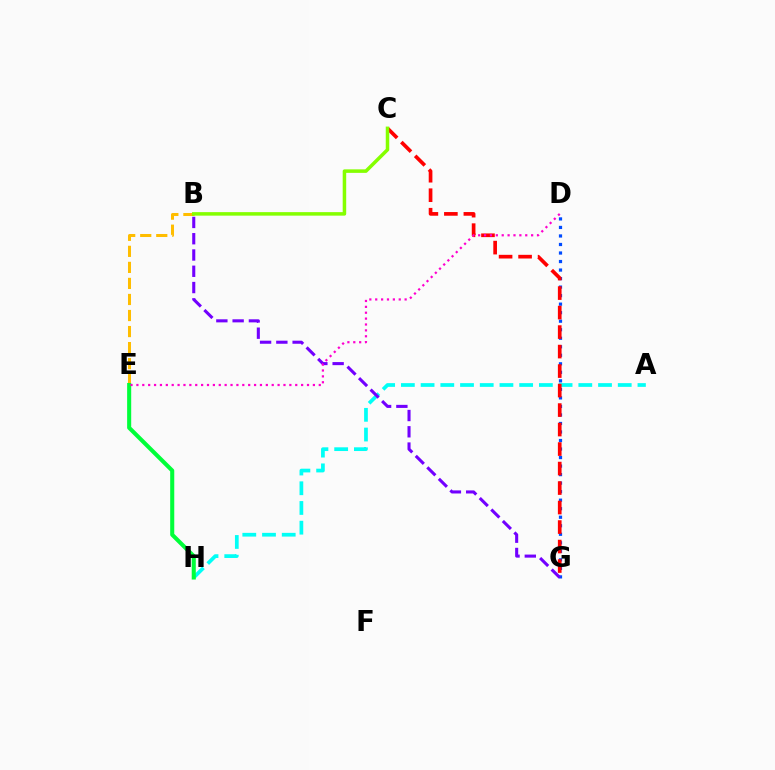{('B', 'E'): [{'color': '#ffbd00', 'line_style': 'dashed', 'thickness': 2.18}], ('D', 'G'): [{'color': '#004bff', 'line_style': 'dotted', 'thickness': 2.32}], ('A', 'H'): [{'color': '#00fff6', 'line_style': 'dashed', 'thickness': 2.68}], ('C', 'G'): [{'color': '#ff0000', 'line_style': 'dashed', 'thickness': 2.65}], ('B', 'G'): [{'color': '#7200ff', 'line_style': 'dashed', 'thickness': 2.21}], ('E', 'H'): [{'color': '#00ff39', 'line_style': 'solid', 'thickness': 2.93}], ('B', 'C'): [{'color': '#84ff00', 'line_style': 'solid', 'thickness': 2.53}], ('D', 'E'): [{'color': '#ff00cf', 'line_style': 'dotted', 'thickness': 1.6}]}